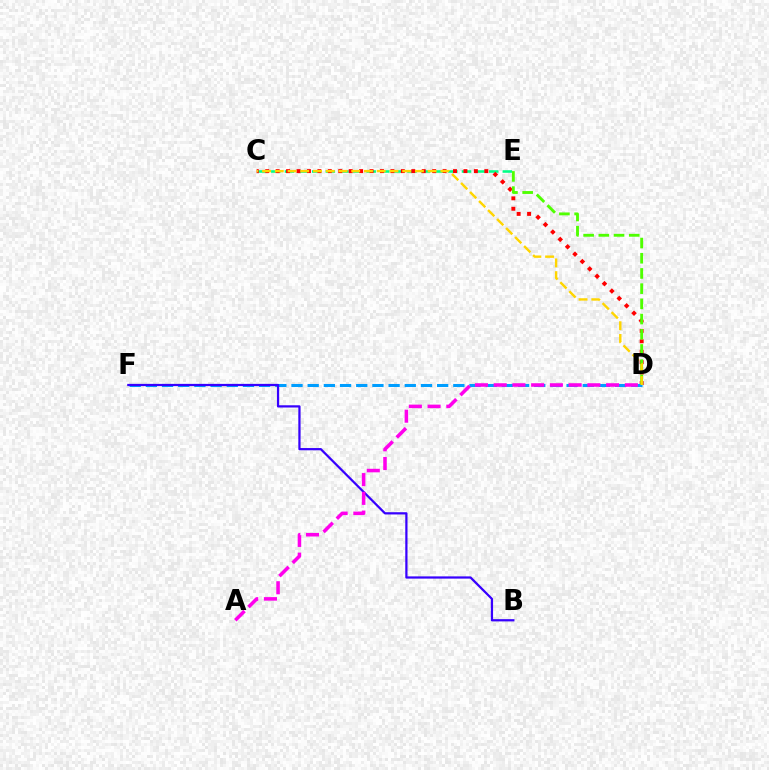{('C', 'E'): [{'color': '#00ff86', 'line_style': 'dashed', 'thickness': 1.85}], ('C', 'D'): [{'color': '#ff0000', 'line_style': 'dotted', 'thickness': 2.83}, {'color': '#ffd500', 'line_style': 'dashed', 'thickness': 1.73}], ('D', 'E'): [{'color': '#4fff00', 'line_style': 'dashed', 'thickness': 2.07}], ('D', 'F'): [{'color': '#009eff', 'line_style': 'dashed', 'thickness': 2.2}], ('B', 'F'): [{'color': '#3700ff', 'line_style': 'solid', 'thickness': 1.61}], ('A', 'D'): [{'color': '#ff00ed', 'line_style': 'dashed', 'thickness': 2.55}]}